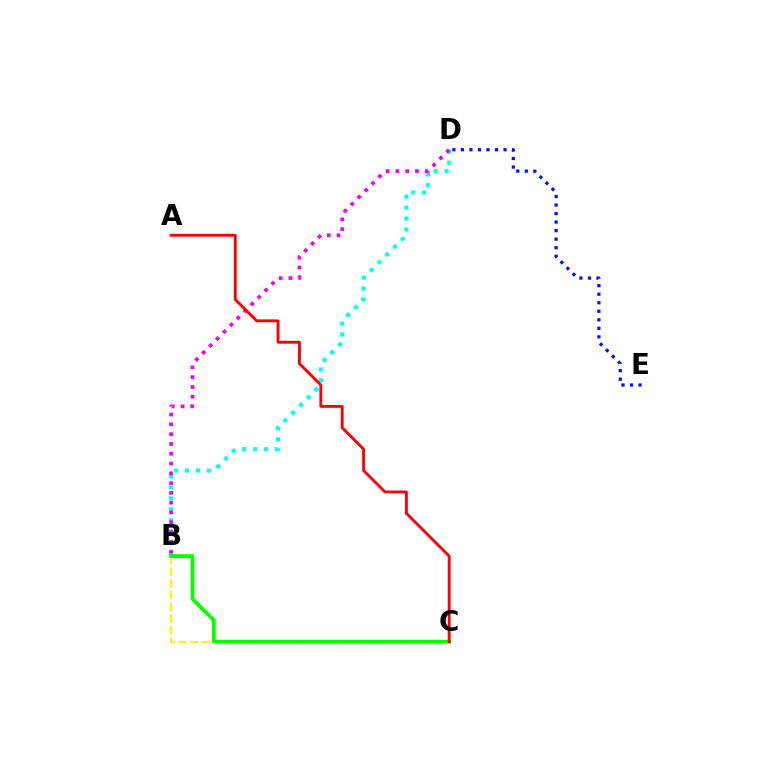{('B', 'D'): [{'color': '#00fff6', 'line_style': 'dotted', 'thickness': 2.98}, {'color': '#ee00ff', 'line_style': 'dotted', 'thickness': 2.66}], ('B', 'C'): [{'color': '#fcf500', 'line_style': 'dashed', 'thickness': 1.59}, {'color': '#08ff00', 'line_style': 'solid', 'thickness': 2.71}], ('D', 'E'): [{'color': '#0010ff', 'line_style': 'dotted', 'thickness': 2.32}], ('A', 'C'): [{'color': '#ff0000', 'line_style': 'solid', 'thickness': 2.06}]}